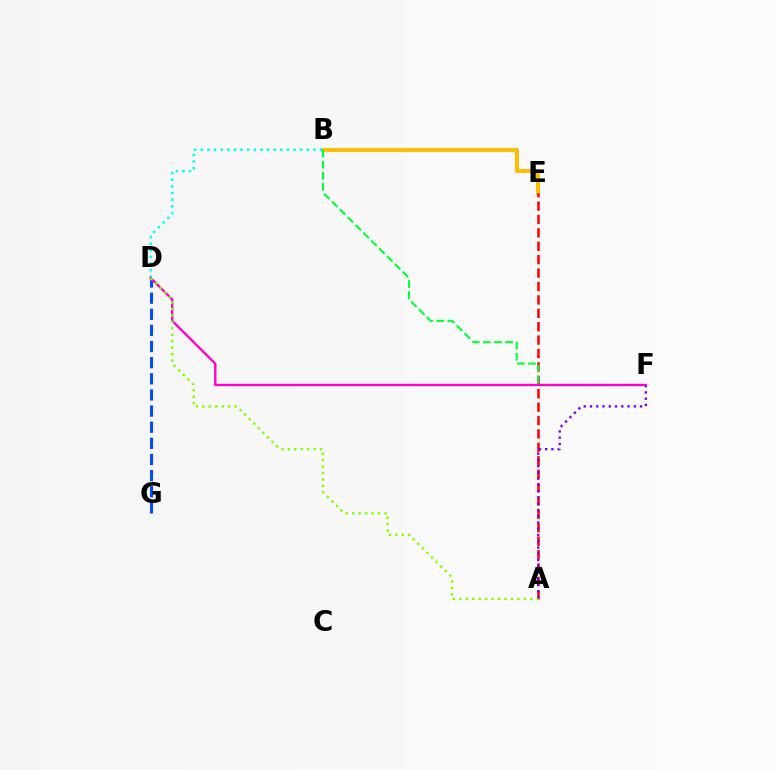{('D', 'G'): [{'color': '#004bff', 'line_style': 'dashed', 'thickness': 2.19}], ('B', 'E'): [{'color': '#ffbd00', 'line_style': 'solid', 'thickness': 2.81}], ('A', 'E'): [{'color': '#ff0000', 'line_style': 'dashed', 'thickness': 1.82}], ('B', 'F'): [{'color': '#00ff39', 'line_style': 'dashed', 'thickness': 1.51}], ('B', 'D'): [{'color': '#00fff6', 'line_style': 'dotted', 'thickness': 1.8}], ('A', 'F'): [{'color': '#7200ff', 'line_style': 'dotted', 'thickness': 1.7}], ('D', 'F'): [{'color': '#ff00cf', 'line_style': 'solid', 'thickness': 1.69}], ('A', 'D'): [{'color': '#84ff00', 'line_style': 'dotted', 'thickness': 1.75}]}